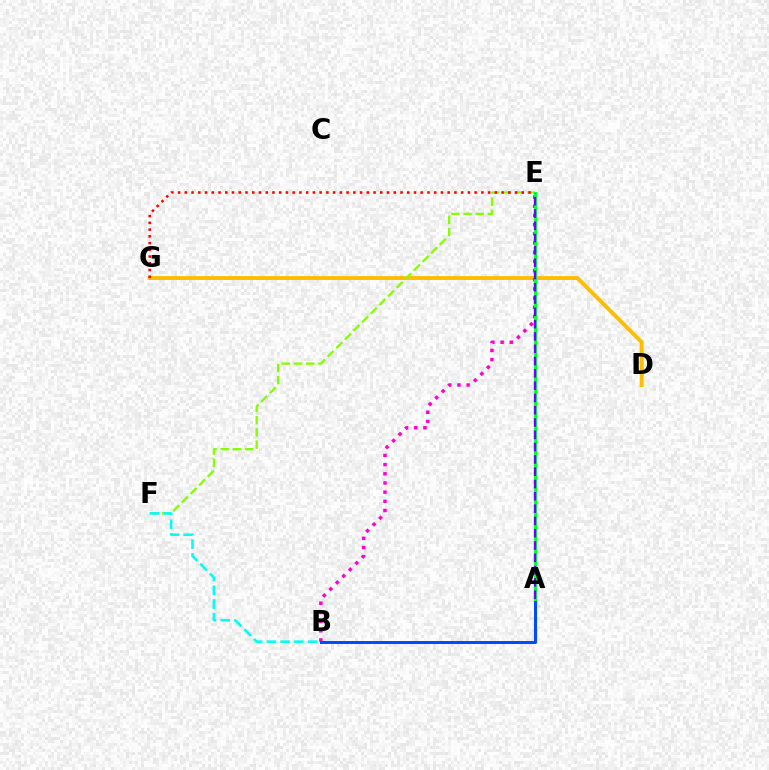{('D', 'G'): [{'color': '#ffbd00', 'line_style': 'solid', 'thickness': 2.81}], ('E', 'F'): [{'color': '#84ff00', 'line_style': 'dashed', 'thickness': 1.66}], ('B', 'E'): [{'color': '#ff00cf', 'line_style': 'dotted', 'thickness': 2.49}], ('B', 'F'): [{'color': '#00fff6', 'line_style': 'dashed', 'thickness': 1.87}], ('A', 'B'): [{'color': '#004bff', 'line_style': 'solid', 'thickness': 2.14}], ('A', 'E'): [{'color': '#00ff39', 'line_style': 'solid', 'thickness': 2.18}, {'color': '#7200ff', 'line_style': 'dashed', 'thickness': 1.67}], ('E', 'G'): [{'color': '#ff0000', 'line_style': 'dotted', 'thickness': 1.83}]}